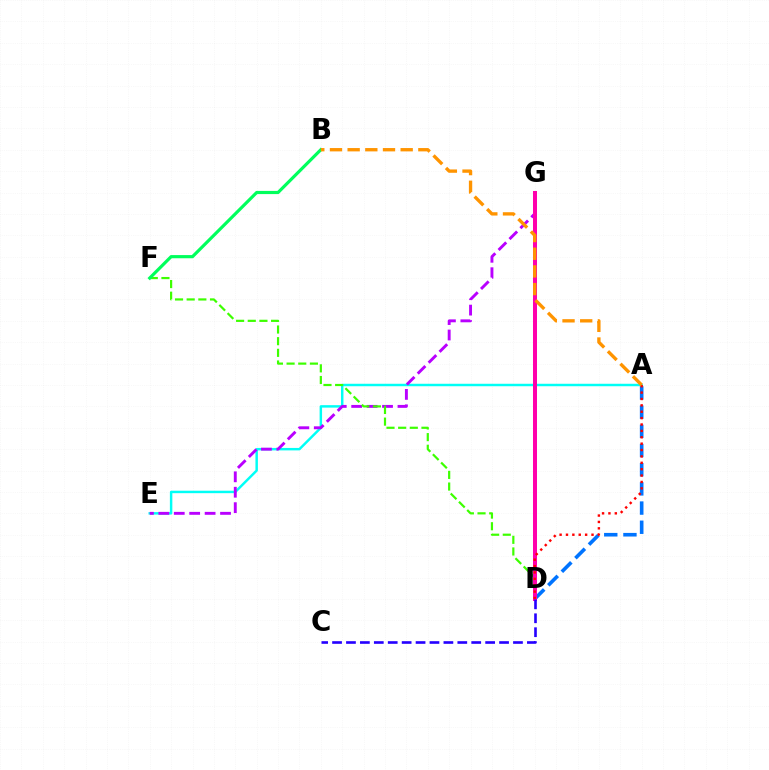{('A', 'E'): [{'color': '#00fff6', 'line_style': 'solid', 'thickness': 1.77}], ('D', 'G'): [{'color': '#d1ff00', 'line_style': 'dashed', 'thickness': 1.91}, {'color': '#ff00ac', 'line_style': 'solid', 'thickness': 2.88}], ('A', 'D'): [{'color': '#0074ff', 'line_style': 'dashed', 'thickness': 2.61}, {'color': '#ff0000', 'line_style': 'dotted', 'thickness': 1.73}], ('E', 'G'): [{'color': '#b900ff', 'line_style': 'dashed', 'thickness': 2.1}], ('D', 'F'): [{'color': '#3dff00', 'line_style': 'dashed', 'thickness': 1.58}], ('B', 'F'): [{'color': '#00ff5c', 'line_style': 'solid', 'thickness': 2.29}], ('A', 'B'): [{'color': '#ff9400', 'line_style': 'dashed', 'thickness': 2.4}], ('C', 'D'): [{'color': '#2500ff', 'line_style': 'dashed', 'thickness': 1.89}]}